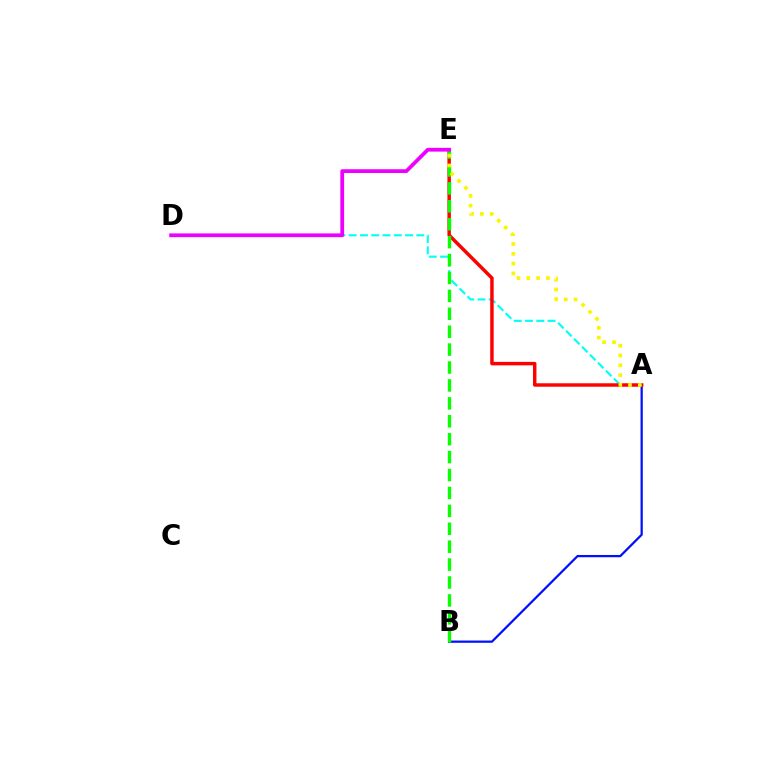{('A', 'D'): [{'color': '#00fff6', 'line_style': 'dashed', 'thickness': 1.53}], ('A', 'B'): [{'color': '#0010ff', 'line_style': 'solid', 'thickness': 1.62}], ('A', 'E'): [{'color': '#ff0000', 'line_style': 'solid', 'thickness': 2.49}, {'color': '#fcf500', 'line_style': 'dotted', 'thickness': 2.66}], ('B', 'E'): [{'color': '#08ff00', 'line_style': 'dashed', 'thickness': 2.43}], ('D', 'E'): [{'color': '#ee00ff', 'line_style': 'solid', 'thickness': 2.71}]}